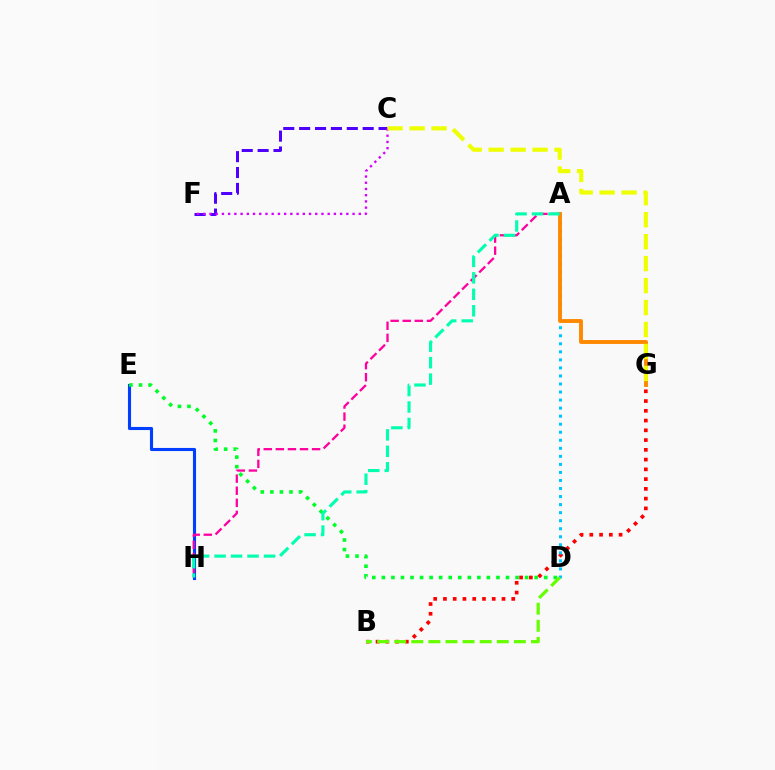{('C', 'F'): [{'color': '#4f00ff', 'line_style': 'dashed', 'thickness': 2.16}, {'color': '#d600ff', 'line_style': 'dotted', 'thickness': 1.69}], ('B', 'G'): [{'color': '#ff0000', 'line_style': 'dotted', 'thickness': 2.65}], ('E', 'H'): [{'color': '#003fff', 'line_style': 'solid', 'thickness': 2.24}], ('D', 'E'): [{'color': '#00ff27', 'line_style': 'dotted', 'thickness': 2.59}], ('A', 'D'): [{'color': '#00c7ff', 'line_style': 'dotted', 'thickness': 2.18}], ('B', 'D'): [{'color': '#66ff00', 'line_style': 'dashed', 'thickness': 2.32}], ('A', 'H'): [{'color': '#ff00a0', 'line_style': 'dashed', 'thickness': 1.64}, {'color': '#00ffaf', 'line_style': 'dashed', 'thickness': 2.24}], ('A', 'G'): [{'color': '#ff8800', 'line_style': 'solid', 'thickness': 2.8}], ('C', 'G'): [{'color': '#eeff00', 'line_style': 'dashed', 'thickness': 2.98}]}